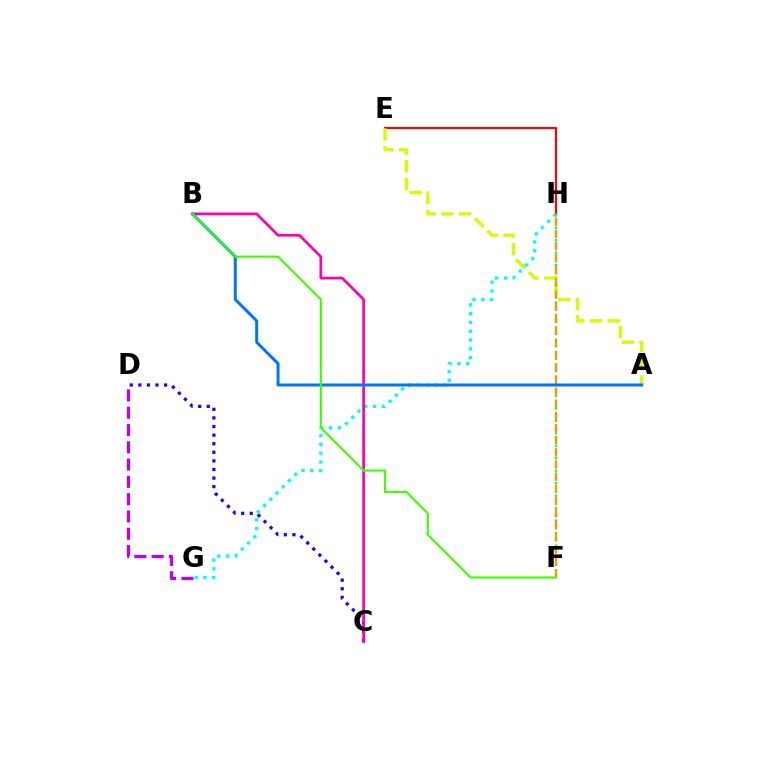{('D', 'G'): [{'color': '#b900ff', 'line_style': 'dashed', 'thickness': 2.35}], ('E', 'H'): [{'color': '#ff0000', 'line_style': 'solid', 'thickness': 1.56}], ('G', 'H'): [{'color': '#00fff6', 'line_style': 'dotted', 'thickness': 2.39}], ('C', 'D'): [{'color': '#2500ff', 'line_style': 'dotted', 'thickness': 2.33}], ('F', 'H'): [{'color': '#00ff5c', 'line_style': 'dotted', 'thickness': 1.69}, {'color': '#ff9400', 'line_style': 'dashed', 'thickness': 1.65}], ('A', 'E'): [{'color': '#d1ff00', 'line_style': 'dashed', 'thickness': 2.41}], ('B', 'C'): [{'color': '#ff00ac', 'line_style': 'solid', 'thickness': 1.94}], ('A', 'B'): [{'color': '#0074ff', 'line_style': 'solid', 'thickness': 2.15}], ('B', 'F'): [{'color': '#3dff00', 'line_style': 'solid', 'thickness': 1.53}]}